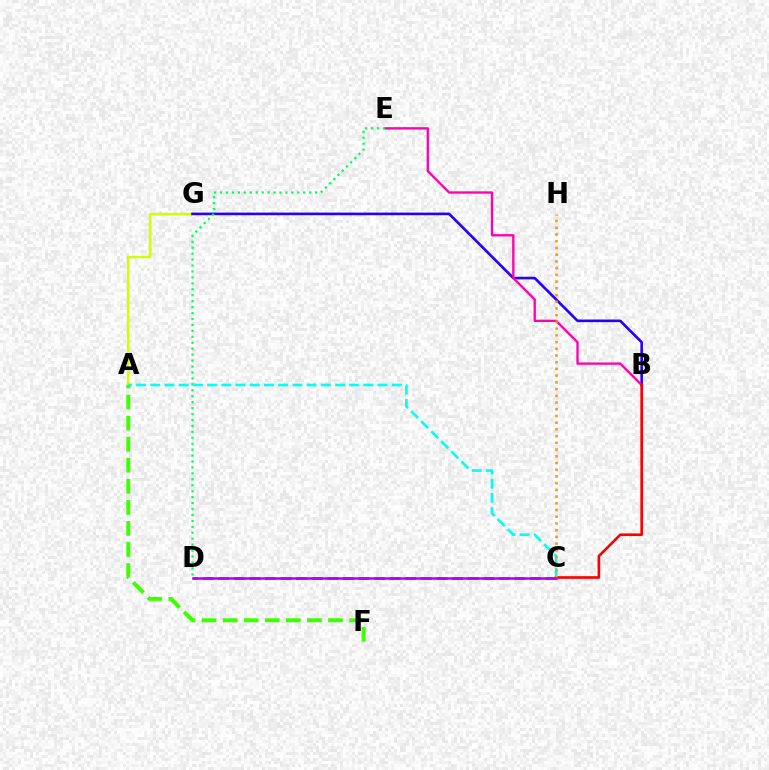{('A', 'G'): [{'color': '#d1ff00', 'line_style': 'solid', 'thickness': 1.72}], ('C', 'D'): [{'color': '#0074ff', 'line_style': 'dashed', 'thickness': 2.12}, {'color': '#b900ff', 'line_style': 'solid', 'thickness': 1.84}], ('B', 'G'): [{'color': '#2500ff', 'line_style': 'solid', 'thickness': 1.88}], ('B', 'E'): [{'color': '#ff00ac', 'line_style': 'solid', 'thickness': 1.67}], ('D', 'E'): [{'color': '#00ff5c', 'line_style': 'dotted', 'thickness': 1.61}], ('A', 'C'): [{'color': '#00fff6', 'line_style': 'dashed', 'thickness': 1.93}], ('B', 'C'): [{'color': '#ff0000', 'line_style': 'solid', 'thickness': 1.9}], ('C', 'H'): [{'color': '#ff9400', 'line_style': 'dotted', 'thickness': 1.83}], ('A', 'F'): [{'color': '#3dff00', 'line_style': 'dashed', 'thickness': 2.86}]}